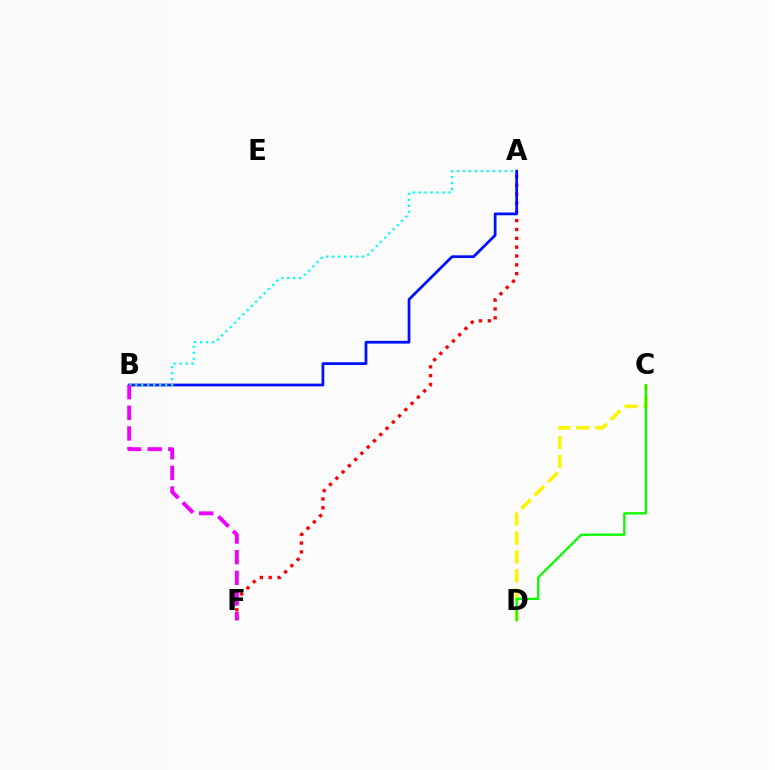{('A', 'F'): [{'color': '#ff0000', 'line_style': 'dotted', 'thickness': 2.4}], ('C', 'D'): [{'color': '#fcf500', 'line_style': 'dashed', 'thickness': 2.57}, {'color': '#08ff00', 'line_style': 'solid', 'thickness': 1.66}], ('A', 'B'): [{'color': '#0010ff', 'line_style': 'solid', 'thickness': 1.98}, {'color': '#00fff6', 'line_style': 'dotted', 'thickness': 1.62}], ('B', 'F'): [{'color': '#ee00ff', 'line_style': 'dashed', 'thickness': 2.8}]}